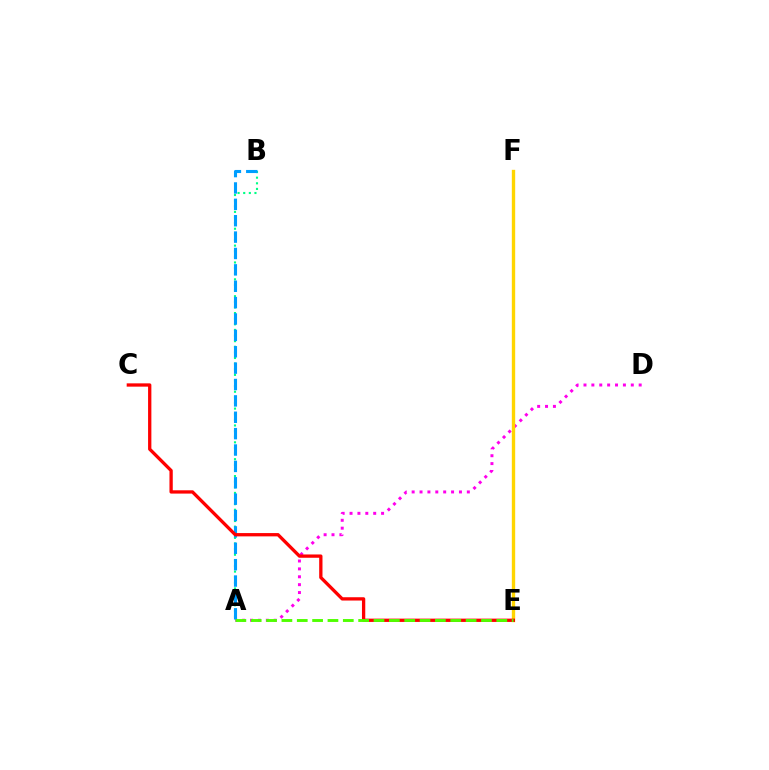{('E', 'F'): [{'color': '#3700ff', 'line_style': 'solid', 'thickness': 2.01}, {'color': '#ffd500', 'line_style': 'solid', 'thickness': 2.42}], ('A', 'D'): [{'color': '#ff00ed', 'line_style': 'dotted', 'thickness': 2.14}], ('A', 'B'): [{'color': '#00ff86', 'line_style': 'dotted', 'thickness': 1.53}, {'color': '#009eff', 'line_style': 'dashed', 'thickness': 2.22}], ('C', 'E'): [{'color': '#ff0000', 'line_style': 'solid', 'thickness': 2.38}], ('A', 'E'): [{'color': '#4fff00', 'line_style': 'dashed', 'thickness': 2.09}]}